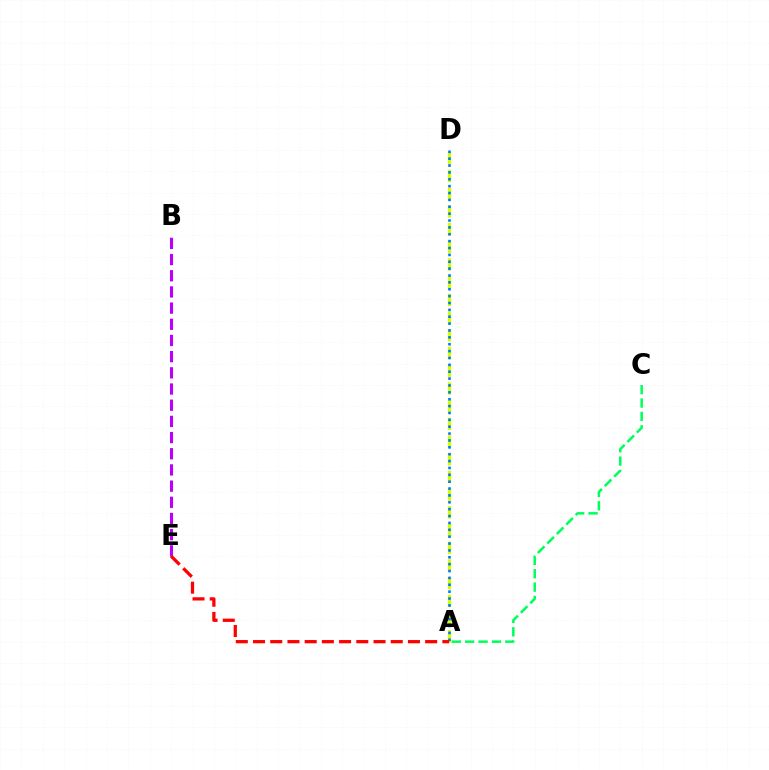{('B', 'E'): [{'color': '#b900ff', 'line_style': 'dashed', 'thickness': 2.2}], ('A', 'D'): [{'color': '#d1ff00', 'line_style': 'dashed', 'thickness': 2.41}, {'color': '#0074ff', 'line_style': 'dotted', 'thickness': 1.87}], ('A', 'C'): [{'color': '#00ff5c', 'line_style': 'dashed', 'thickness': 1.82}], ('A', 'E'): [{'color': '#ff0000', 'line_style': 'dashed', 'thickness': 2.34}]}